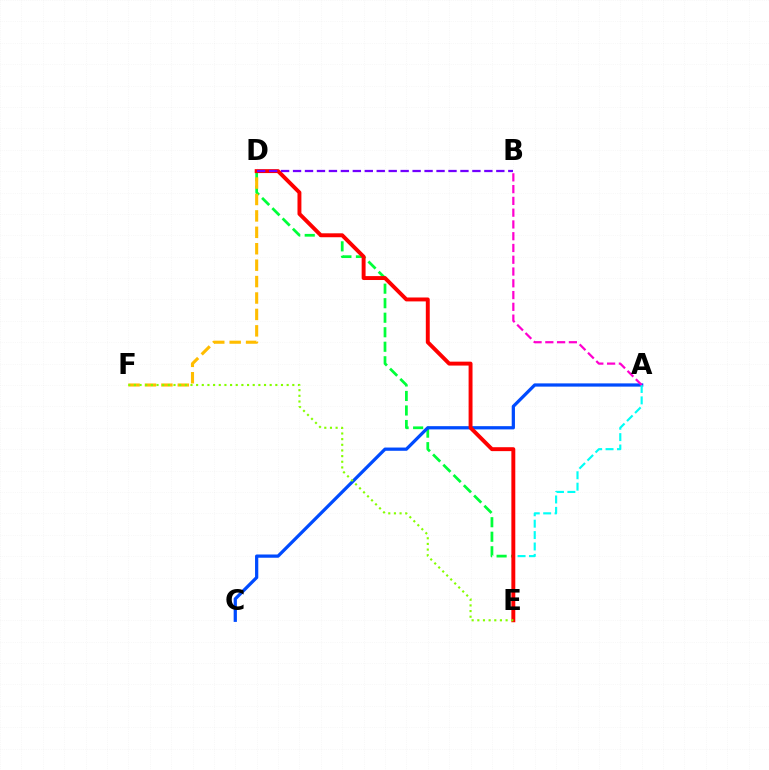{('D', 'E'): [{'color': '#00ff39', 'line_style': 'dashed', 'thickness': 1.97}, {'color': '#ff0000', 'line_style': 'solid', 'thickness': 2.82}], ('D', 'F'): [{'color': '#ffbd00', 'line_style': 'dashed', 'thickness': 2.23}], ('A', 'C'): [{'color': '#004bff', 'line_style': 'solid', 'thickness': 2.34}], ('A', 'E'): [{'color': '#00fff6', 'line_style': 'dashed', 'thickness': 1.55}], ('E', 'F'): [{'color': '#84ff00', 'line_style': 'dotted', 'thickness': 1.54}], ('B', 'D'): [{'color': '#7200ff', 'line_style': 'dashed', 'thickness': 1.62}], ('A', 'B'): [{'color': '#ff00cf', 'line_style': 'dashed', 'thickness': 1.6}]}